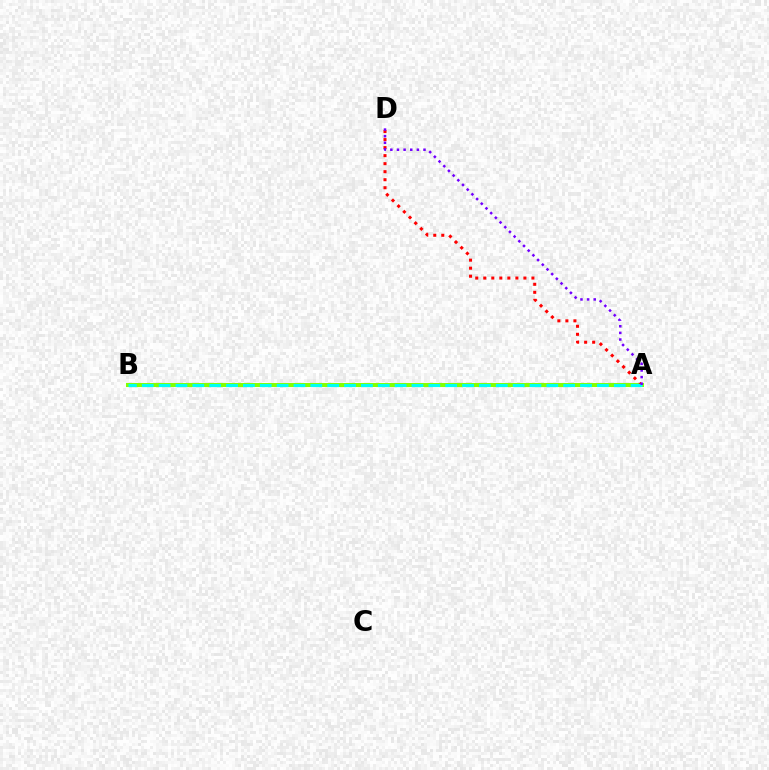{('A', 'B'): [{'color': '#84ff00', 'line_style': 'solid', 'thickness': 2.9}, {'color': '#00fff6', 'line_style': 'dashed', 'thickness': 2.29}], ('A', 'D'): [{'color': '#ff0000', 'line_style': 'dotted', 'thickness': 2.18}, {'color': '#7200ff', 'line_style': 'dotted', 'thickness': 1.8}]}